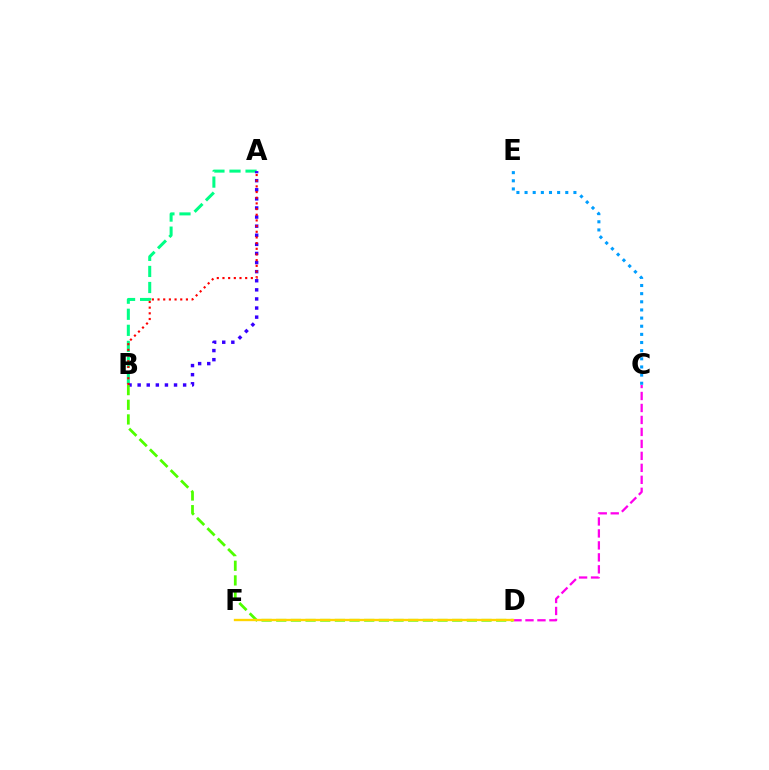{('C', 'D'): [{'color': '#ff00ed', 'line_style': 'dashed', 'thickness': 1.63}], ('A', 'B'): [{'color': '#00ff86', 'line_style': 'dashed', 'thickness': 2.18}, {'color': '#3700ff', 'line_style': 'dotted', 'thickness': 2.47}, {'color': '#ff0000', 'line_style': 'dotted', 'thickness': 1.54}], ('B', 'D'): [{'color': '#4fff00', 'line_style': 'dashed', 'thickness': 1.99}], ('D', 'F'): [{'color': '#ffd500', 'line_style': 'solid', 'thickness': 1.69}], ('C', 'E'): [{'color': '#009eff', 'line_style': 'dotted', 'thickness': 2.21}]}